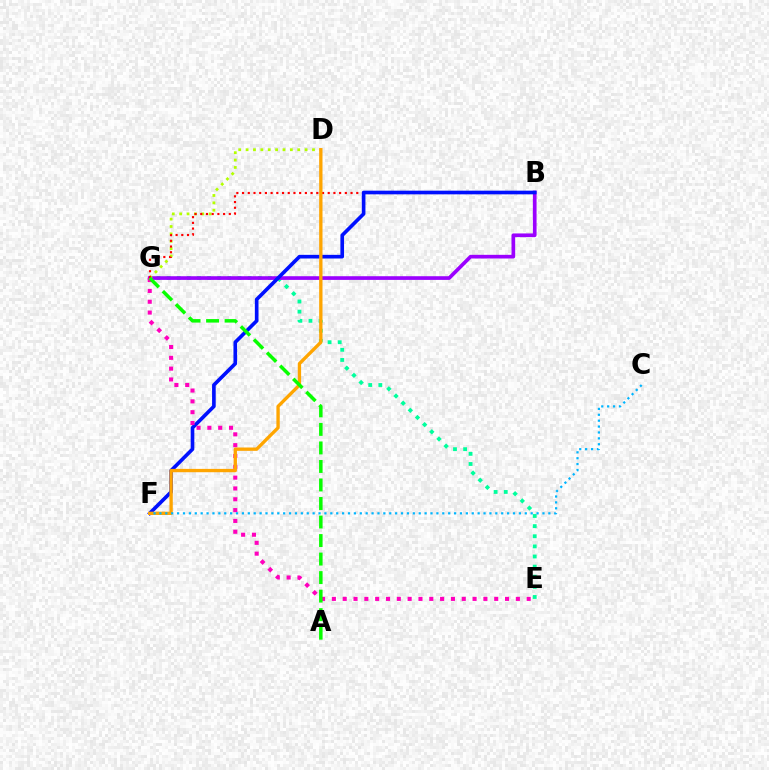{('E', 'G'): [{'color': '#00ff9d', 'line_style': 'dotted', 'thickness': 2.75}, {'color': '#ff00bd', 'line_style': 'dotted', 'thickness': 2.94}], ('B', 'G'): [{'color': '#9b00ff', 'line_style': 'solid', 'thickness': 2.65}, {'color': '#ff0000', 'line_style': 'dotted', 'thickness': 1.55}], ('D', 'G'): [{'color': '#b3ff00', 'line_style': 'dotted', 'thickness': 2.0}], ('B', 'F'): [{'color': '#0010ff', 'line_style': 'solid', 'thickness': 2.63}], ('D', 'F'): [{'color': '#ffa500', 'line_style': 'solid', 'thickness': 2.4}], ('A', 'G'): [{'color': '#08ff00', 'line_style': 'dashed', 'thickness': 2.52}], ('C', 'F'): [{'color': '#00b5ff', 'line_style': 'dotted', 'thickness': 1.6}]}